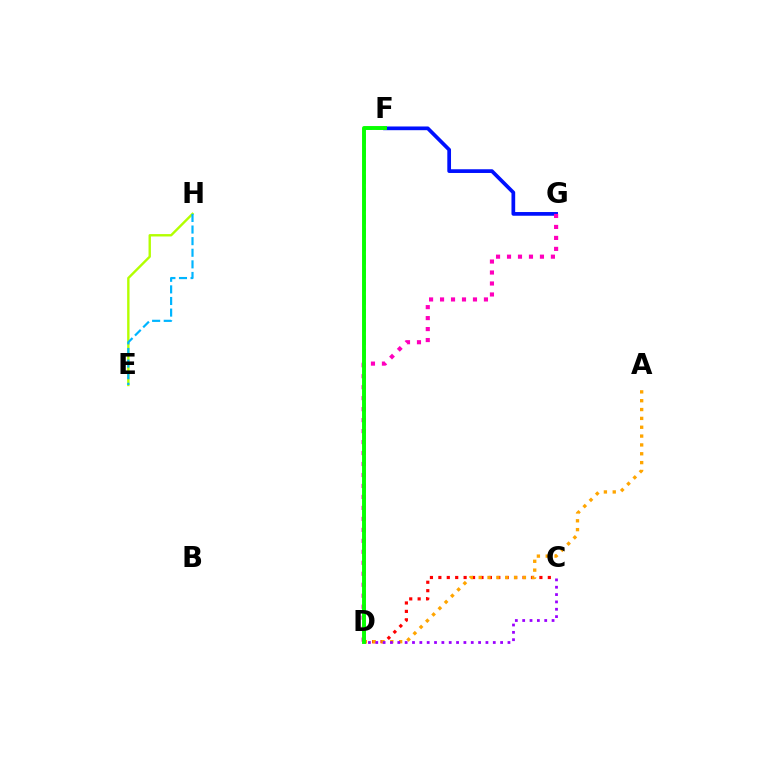{('D', 'F'): [{'color': '#00ff9d', 'line_style': 'dashed', 'thickness': 1.82}, {'color': '#08ff00', 'line_style': 'solid', 'thickness': 2.82}], ('C', 'D'): [{'color': '#ff0000', 'line_style': 'dotted', 'thickness': 2.29}, {'color': '#9b00ff', 'line_style': 'dotted', 'thickness': 2.0}], ('A', 'D'): [{'color': '#ffa500', 'line_style': 'dotted', 'thickness': 2.4}], ('F', 'G'): [{'color': '#0010ff', 'line_style': 'solid', 'thickness': 2.67}], ('E', 'H'): [{'color': '#b3ff00', 'line_style': 'solid', 'thickness': 1.72}, {'color': '#00b5ff', 'line_style': 'dashed', 'thickness': 1.58}], ('D', 'G'): [{'color': '#ff00bd', 'line_style': 'dotted', 'thickness': 2.98}]}